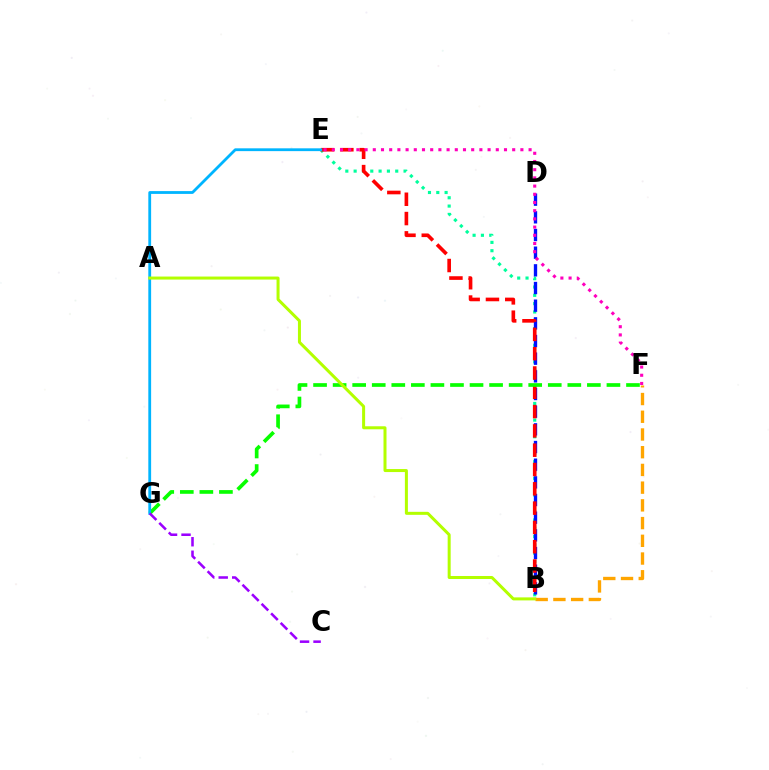{('B', 'E'): [{'color': '#00ff9d', 'line_style': 'dotted', 'thickness': 2.26}, {'color': '#ff0000', 'line_style': 'dashed', 'thickness': 2.62}], ('B', 'D'): [{'color': '#0010ff', 'line_style': 'dashed', 'thickness': 2.4}], ('B', 'F'): [{'color': '#ffa500', 'line_style': 'dashed', 'thickness': 2.41}], ('F', 'G'): [{'color': '#08ff00', 'line_style': 'dashed', 'thickness': 2.66}], ('E', 'F'): [{'color': '#ff00bd', 'line_style': 'dotted', 'thickness': 2.23}], ('E', 'G'): [{'color': '#00b5ff', 'line_style': 'solid', 'thickness': 2.02}], ('A', 'B'): [{'color': '#b3ff00', 'line_style': 'solid', 'thickness': 2.17}], ('C', 'G'): [{'color': '#9b00ff', 'line_style': 'dashed', 'thickness': 1.83}]}